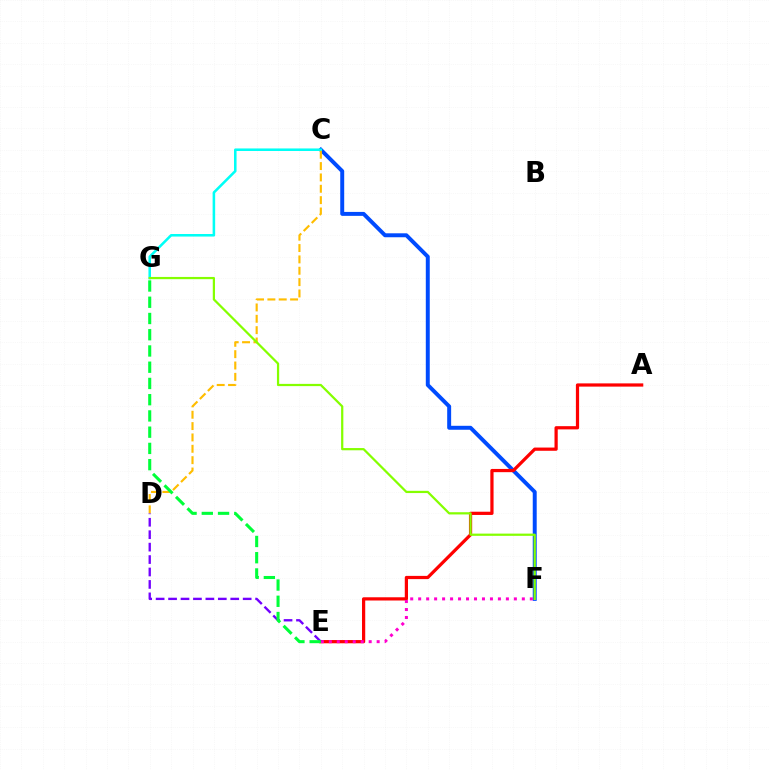{('C', 'F'): [{'color': '#004bff', 'line_style': 'solid', 'thickness': 2.84}], ('A', 'E'): [{'color': '#ff0000', 'line_style': 'solid', 'thickness': 2.32}], ('E', 'F'): [{'color': '#ff00cf', 'line_style': 'dotted', 'thickness': 2.17}], ('D', 'E'): [{'color': '#7200ff', 'line_style': 'dashed', 'thickness': 1.69}], ('C', 'G'): [{'color': '#00fff6', 'line_style': 'solid', 'thickness': 1.84}], ('C', 'D'): [{'color': '#ffbd00', 'line_style': 'dashed', 'thickness': 1.54}], ('F', 'G'): [{'color': '#84ff00', 'line_style': 'solid', 'thickness': 1.61}], ('E', 'G'): [{'color': '#00ff39', 'line_style': 'dashed', 'thickness': 2.21}]}